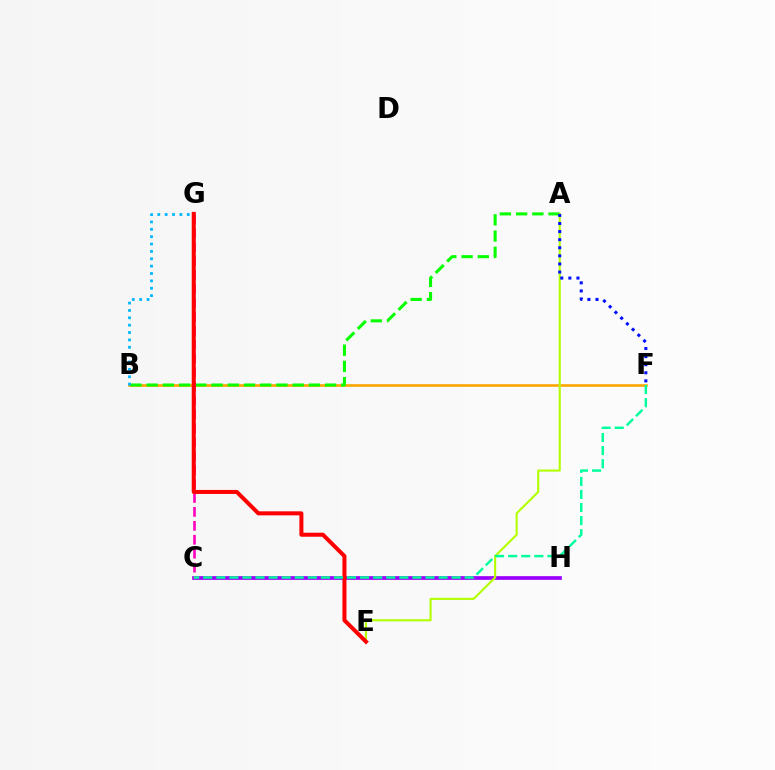{('B', 'F'): [{'color': '#ffa500', 'line_style': 'solid', 'thickness': 1.88}], ('A', 'B'): [{'color': '#08ff00', 'line_style': 'dashed', 'thickness': 2.2}], ('C', 'H'): [{'color': '#9b00ff', 'line_style': 'solid', 'thickness': 2.68}], ('B', 'G'): [{'color': '#00b5ff', 'line_style': 'dotted', 'thickness': 2.0}], ('C', 'G'): [{'color': '#ff00bd', 'line_style': 'dashed', 'thickness': 1.89}], ('A', 'E'): [{'color': '#b3ff00', 'line_style': 'solid', 'thickness': 1.52}], ('E', 'G'): [{'color': '#ff0000', 'line_style': 'solid', 'thickness': 2.89}], ('C', 'F'): [{'color': '#00ff9d', 'line_style': 'dashed', 'thickness': 1.78}], ('A', 'F'): [{'color': '#0010ff', 'line_style': 'dotted', 'thickness': 2.2}]}